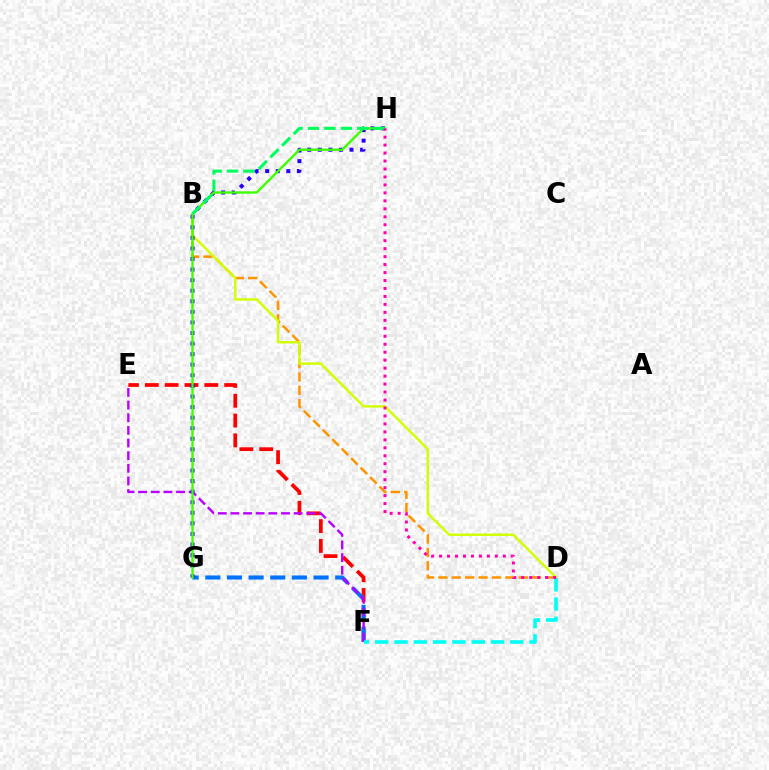{('B', 'D'): [{'color': '#ff9400', 'line_style': 'dashed', 'thickness': 1.82}, {'color': '#d1ff00', 'line_style': 'solid', 'thickness': 1.74}], ('E', 'F'): [{'color': '#ff0000', 'line_style': 'dashed', 'thickness': 2.7}, {'color': '#b900ff', 'line_style': 'dashed', 'thickness': 1.72}], ('F', 'G'): [{'color': '#0074ff', 'line_style': 'dashed', 'thickness': 2.94}], ('D', 'F'): [{'color': '#00fff6', 'line_style': 'dashed', 'thickness': 2.62}], ('G', 'H'): [{'color': '#2500ff', 'line_style': 'dotted', 'thickness': 2.87}, {'color': '#3dff00', 'line_style': 'solid', 'thickness': 1.69}], ('B', 'H'): [{'color': '#00ff5c', 'line_style': 'dashed', 'thickness': 2.23}], ('D', 'H'): [{'color': '#ff00ac', 'line_style': 'dotted', 'thickness': 2.16}]}